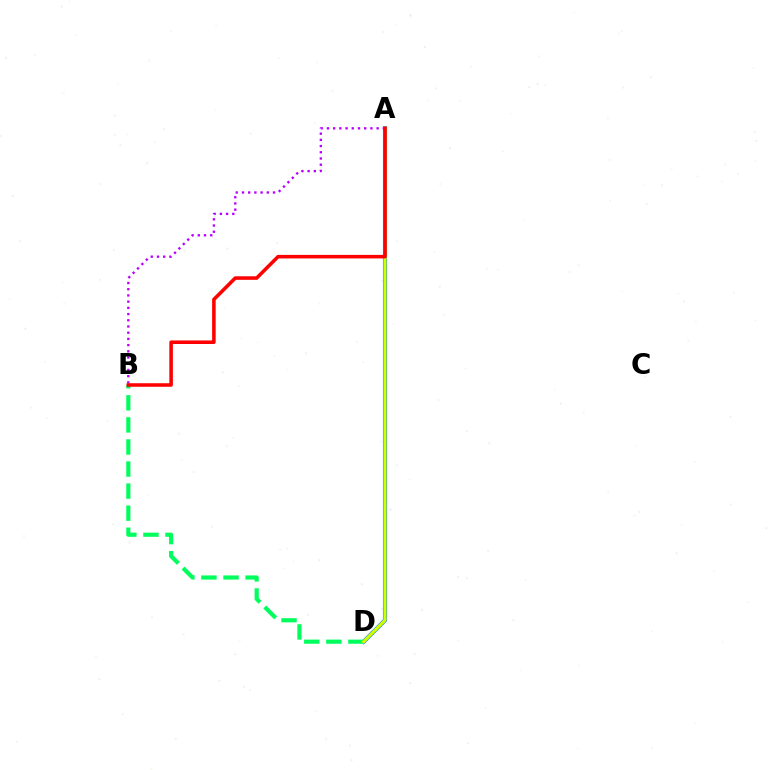{('A', 'D'): [{'color': '#0074ff', 'line_style': 'solid', 'thickness': 2.96}, {'color': '#d1ff00', 'line_style': 'solid', 'thickness': 2.28}], ('B', 'D'): [{'color': '#00ff5c', 'line_style': 'dashed', 'thickness': 3.0}], ('A', 'B'): [{'color': '#b900ff', 'line_style': 'dotted', 'thickness': 1.69}, {'color': '#ff0000', 'line_style': 'solid', 'thickness': 2.56}]}